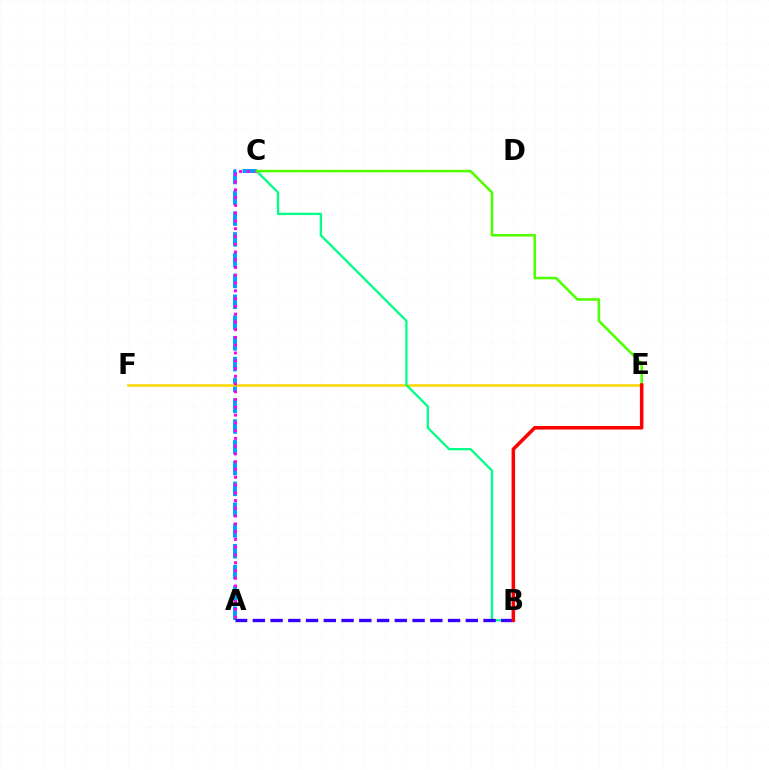{('A', 'C'): [{'color': '#009eff', 'line_style': 'dashed', 'thickness': 2.82}, {'color': '#ff00ed', 'line_style': 'dotted', 'thickness': 2.11}], ('E', 'F'): [{'color': '#ffd500', 'line_style': 'solid', 'thickness': 1.84}], ('B', 'C'): [{'color': '#00ff86', 'line_style': 'solid', 'thickness': 1.64}], ('A', 'B'): [{'color': '#3700ff', 'line_style': 'dashed', 'thickness': 2.41}], ('C', 'E'): [{'color': '#4fff00', 'line_style': 'solid', 'thickness': 1.83}], ('B', 'E'): [{'color': '#ff0000', 'line_style': 'solid', 'thickness': 2.54}]}